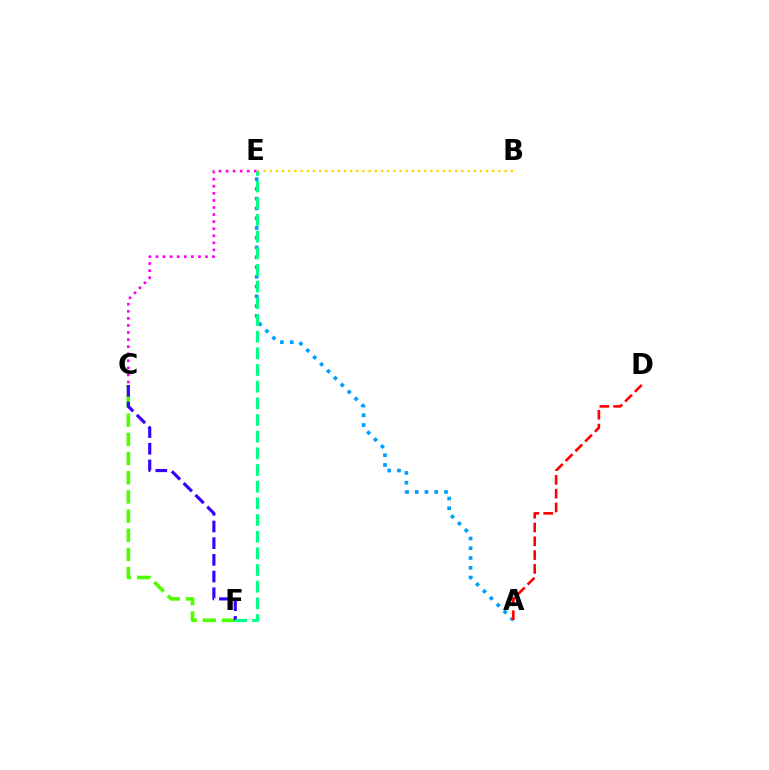{('B', 'E'): [{'color': '#ffd500', 'line_style': 'dotted', 'thickness': 1.68}], ('C', 'F'): [{'color': '#4fff00', 'line_style': 'dashed', 'thickness': 2.61}, {'color': '#3700ff', 'line_style': 'dashed', 'thickness': 2.27}], ('A', 'E'): [{'color': '#009eff', 'line_style': 'dotted', 'thickness': 2.65}], ('C', 'E'): [{'color': '#ff00ed', 'line_style': 'dotted', 'thickness': 1.92}], ('E', 'F'): [{'color': '#00ff86', 'line_style': 'dashed', 'thickness': 2.26}], ('A', 'D'): [{'color': '#ff0000', 'line_style': 'dashed', 'thickness': 1.87}]}